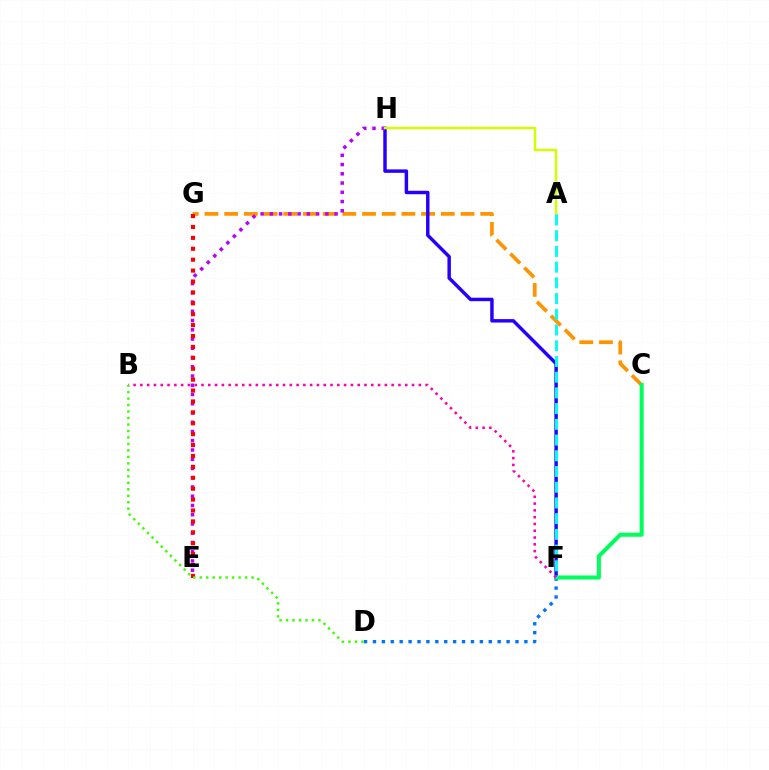{('C', 'G'): [{'color': '#ff9400', 'line_style': 'dashed', 'thickness': 2.68}], ('F', 'H'): [{'color': '#2500ff', 'line_style': 'solid', 'thickness': 2.49}], ('D', 'F'): [{'color': '#0074ff', 'line_style': 'dotted', 'thickness': 2.42}], ('C', 'F'): [{'color': '#00ff5c', 'line_style': 'solid', 'thickness': 2.91}], ('E', 'H'): [{'color': '#b900ff', 'line_style': 'dotted', 'thickness': 2.51}], ('A', 'H'): [{'color': '#d1ff00', 'line_style': 'solid', 'thickness': 1.76}], ('A', 'F'): [{'color': '#00fff6', 'line_style': 'dashed', 'thickness': 2.14}], ('E', 'G'): [{'color': '#ff0000', 'line_style': 'dotted', 'thickness': 2.96}], ('B', 'F'): [{'color': '#ff00ac', 'line_style': 'dotted', 'thickness': 1.85}], ('B', 'D'): [{'color': '#3dff00', 'line_style': 'dotted', 'thickness': 1.76}]}